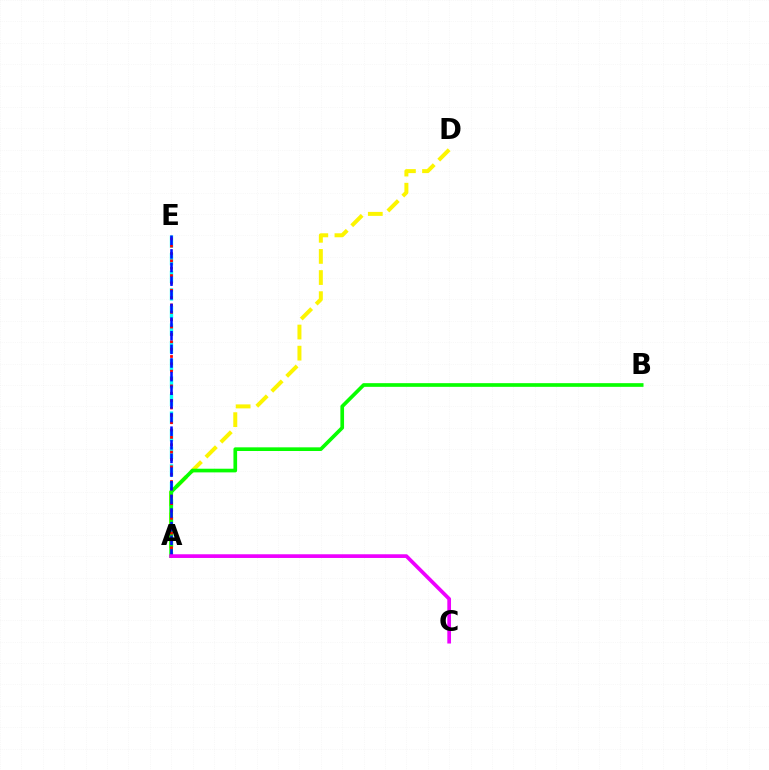{('A', 'D'): [{'color': '#fcf500', 'line_style': 'dashed', 'thickness': 2.87}], ('A', 'E'): [{'color': '#00fff6', 'line_style': 'dashed', 'thickness': 2.39}, {'color': '#ff0000', 'line_style': 'dotted', 'thickness': 2.0}, {'color': '#0010ff', 'line_style': 'dashed', 'thickness': 1.85}], ('A', 'B'): [{'color': '#08ff00', 'line_style': 'solid', 'thickness': 2.64}], ('A', 'C'): [{'color': '#ee00ff', 'line_style': 'solid', 'thickness': 2.66}]}